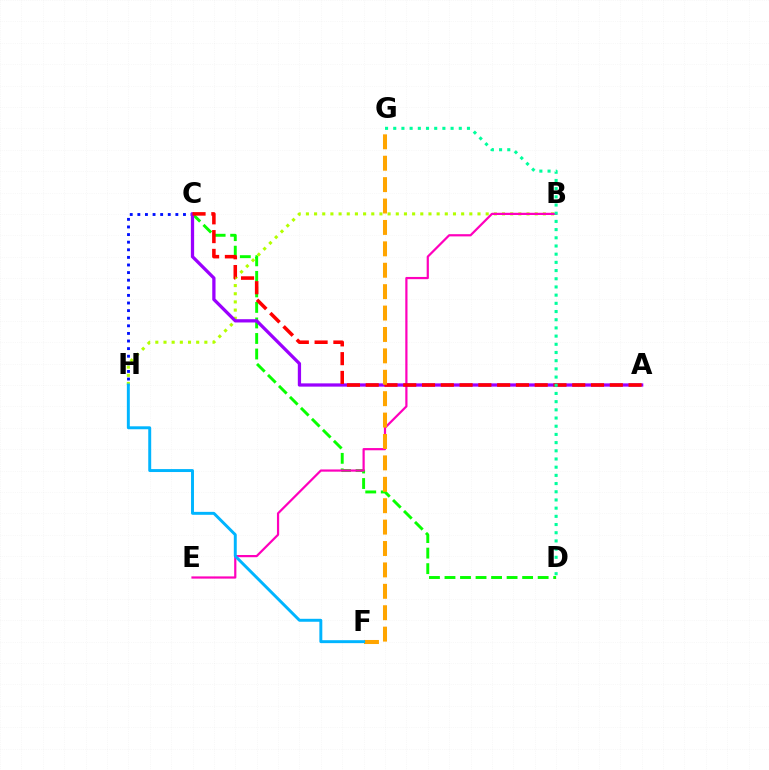{('C', 'D'): [{'color': '#08ff00', 'line_style': 'dashed', 'thickness': 2.11}], ('B', 'H'): [{'color': '#b3ff00', 'line_style': 'dotted', 'thickness': 2.22}], ('B', 'E'): [{'color': '#ff00bd', 'line_style': 'solid', 'thickness': 1.59}], ('C', 'H'): [{'color': '#0010ff', 'line_style': 'dotted', 'thickness': 2.07}], ('A', 'C'): [{'color': '#9b00ff', 'line_style': 'solid', 'thickness': 2.35}, {'color': '#ff0000', 'line_style': 'dashed', 'thickness': 2.55}], ('F', 'G'): [{'color': '#ffa500', 'line_style': 'dashed', 'thickness': 2.91}], ('F', 'H'): [{'color': '#00b5ff', 'line_style': 'solid', 'thickness': 2.12}], ('D', 'G'): [{'color': '#00ff9d', 'line_style': 'dotted', 'thickness': 2.23}]}